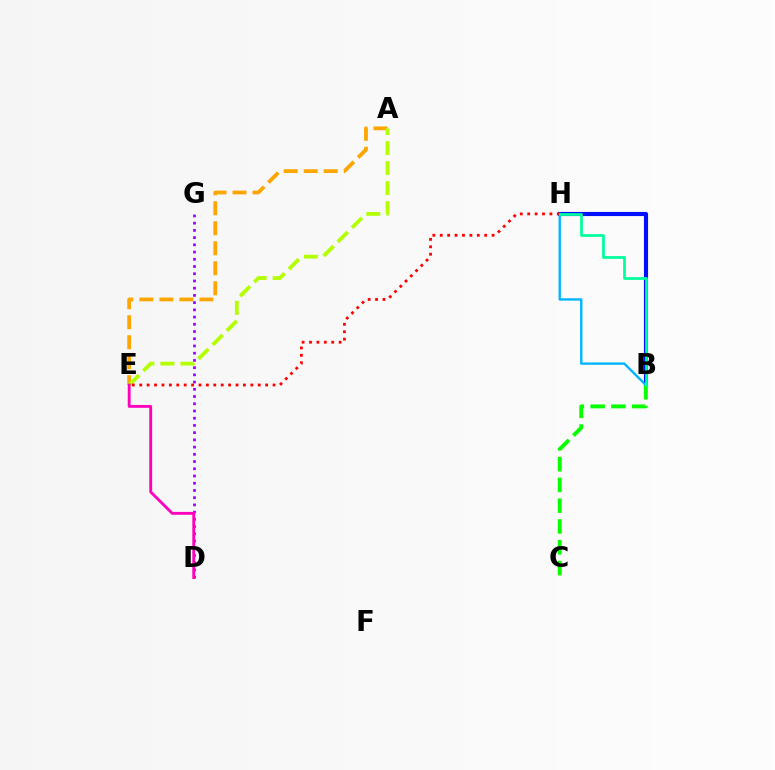{('A', 'E'): [{'color': '#ffa500', 'line_style': 'dashed', 'thickness': 2.72}, {'color': '#b3ff00', 'line_style': 'dashed', 'thickness': 2.72}], ('B', 'H'): [{'color': '#0010ff', 'line_style': 'solid', 'thickness': 2.97}, {'color': '#00b5ff', 'line_style': 'solid', 'thickness': 1.71}, {'color': '#00ff9d', 'line_style': 'solid', 'thickness': 1.97}], ('B', 'C'): [{'color': '#08ff00', 'line_style': 'dashed', 'thickness': 2.82}], ('D', 'G'): [{'color': '#9b00ff', 'line_style': 'dotted', 'thickness': 1.96}], ('D', 'E'): [{'color': '#ff00bd', 'line_style': 'solid', 'thickness': 2.05}], ('E', 'H'): [{'color': '#ff0000', 'line_style': 'dotted', 'thickness': 2.01}]}